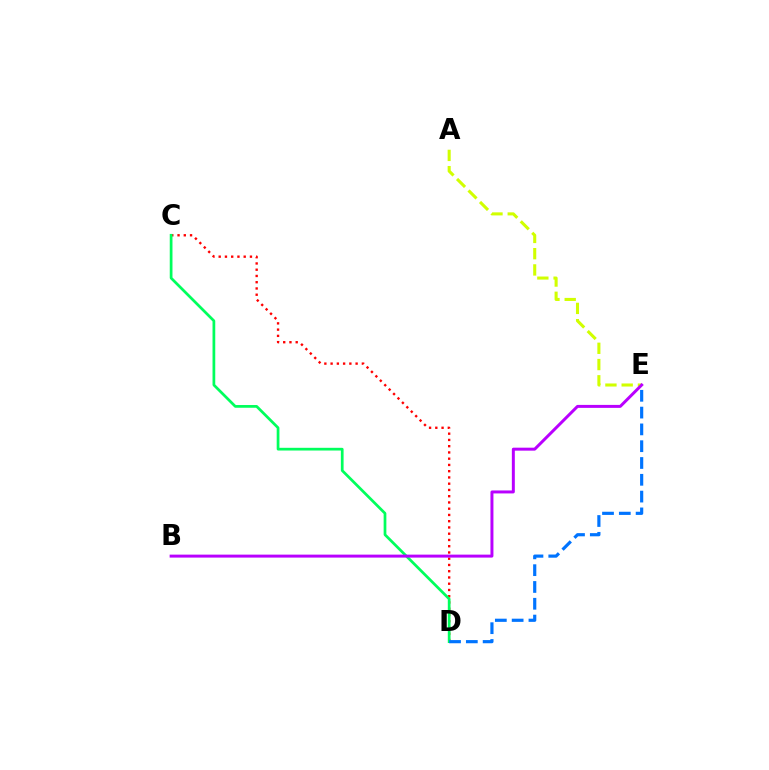{('A', 'E'): [{'color': '#d1ff00', 'line_style': 'dashed', 'thickness': 2.21}], ('C', 'D'): [{'color': '#ff0000', 'line_style': 'dotted', 'thickness': 1.7}, {'color': '#00ff5c', 'line_style': 'solid', 'thickness': 1.96}], ('B', 'E'): [{'color': '#b900ff', 'line_style': 'solid', 'thickness': 2.14}], ('D', 'E'): [{'color': '#0074ff', 'line_style': 'dashed', 'thickness': 2.28}]}